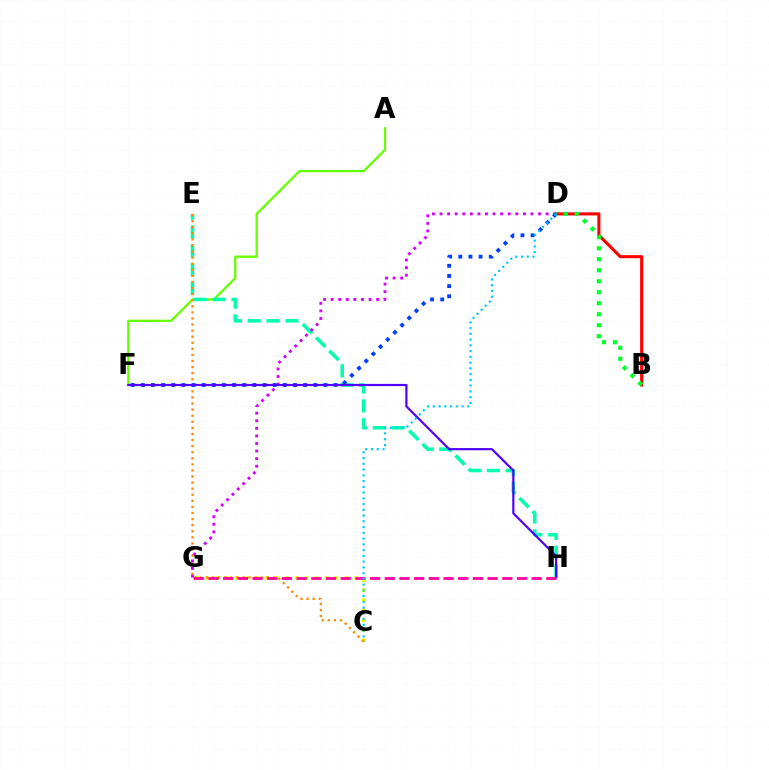{('C', 'G'): [{'color': '#eeff00', 'line_style': 'dotted', 'thickness': 2.71}], ('A', 'F'): [{'color': '#66ff00', 'line_style': 'solid', 'thickness': 1.65}], ('E', 'H'): [{'color': '#00ffaf', 'line_style': 'dashed', 'thickness': 2.56}], ('C', 'E'): [{'color': '#ff8800', 'line_style': 'dotted', 'thickness': 1.65}], ('D', 'G'): [{'color': '#d600ff', 'line_style': 'dotted', 'thickness': 2.06}], ('B', 'D'): [{'color': '#ff0000', 'line_style': 'solid', 'thickness': 2.22}, {'color': '#00ff27', 'line_style': 'dotted', 'thickness': 2.99}], ('D', 'F'): [{'color': '#003fff', 'line_style': 'dotted', 'thickness': 2.76}], ('F', 'H'): [{'color': '#4f00ff', 'line_style': 'solid', 'thickness': 1.58}], ('G', 'H'): [{'color': '#ff00a0', 'line_style': 'dashed', 'thickness': 2.0}], ('C', 'D'): [{'color': '#00c7ff', 'line_style': 'dotted', 'thickness': 1.56}]}